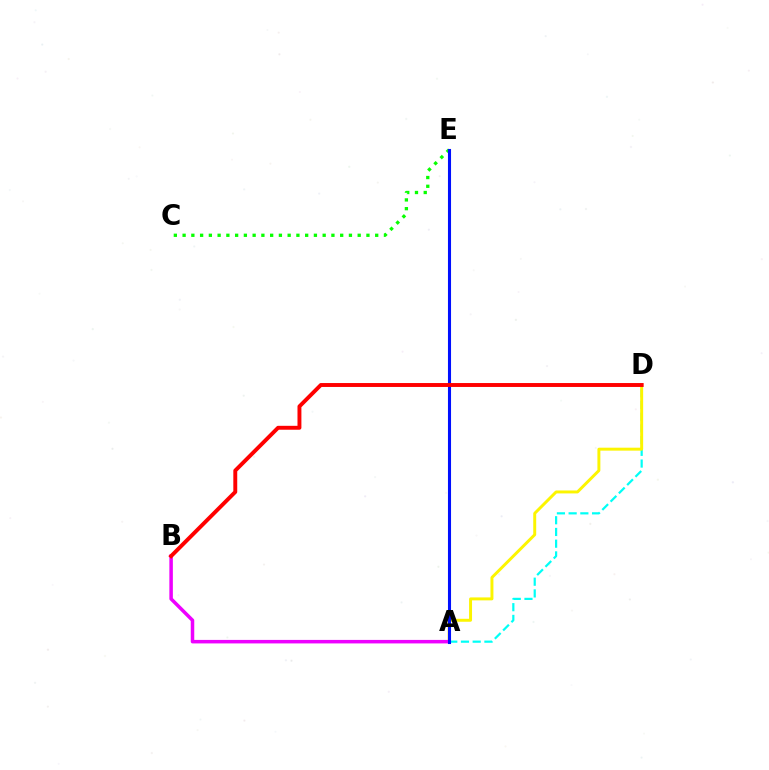{('A', 'D'): [{'color': '#00fff6', 'line_style': 'dashed', 'thickness': 1.59}, {'color': '#fcf500', 'line_style': 'solid', 'thickness': 2.12}], ('C', 'E'): [{'color': '#08ff00', 'line_style': 'dotted', 'thickness': 2.38}], ('A', 'B'): [{'color': '#ee00ff', 'line_style': 'solid', 'thickness': 2.53}], ('A', 'E'): [{'color': '#0010ff', 'line_style': 'solid', 'thickness': 2.21}], ('B', 'D'): [{'color': '#ff0000', 'line_style': 'solid', 'thickness': 2.82}]}